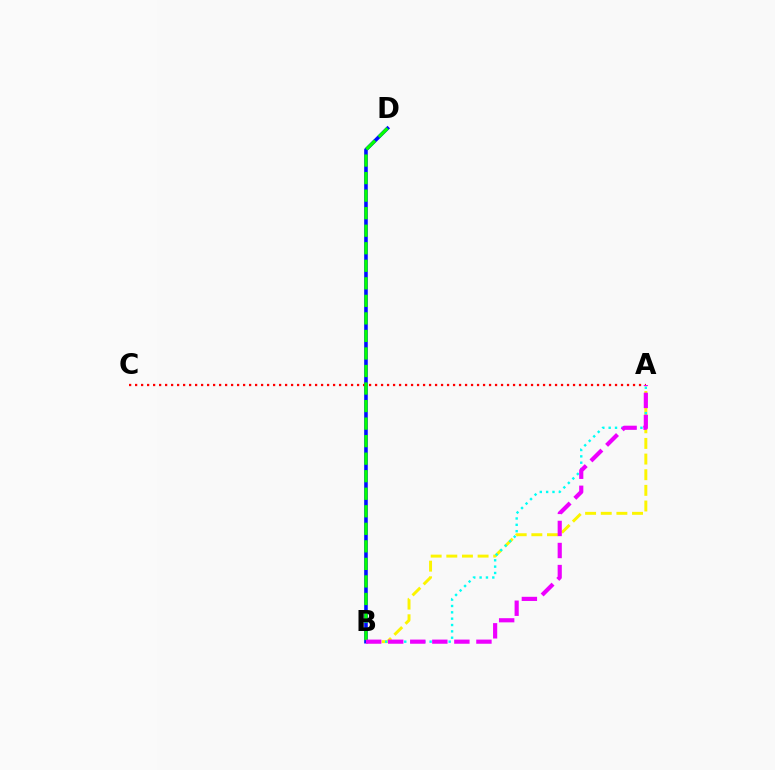{('A', 'C'): [{'color': '#ff0000', 'line_style': 'dotted', 'thickness': 1.63}], ('B', 'D'): [{'color': '#0010ff', 'line_style': 'solid', 'thickness': 2.59}, {'color': '#08ff00', 'line_style': 'dashed', 'thickness': 2.38}], ('A', 'B'): [{'color': '#fcf500', 'line_style': 'dashed', 'thickness': 2.13}, {'color': '#00fff6', 'line_style': 'dotted', 'thickness': 1.72}, {'color': '#ee00ff', 'line_style': 'dashed', 'thickness': 3.0}]}